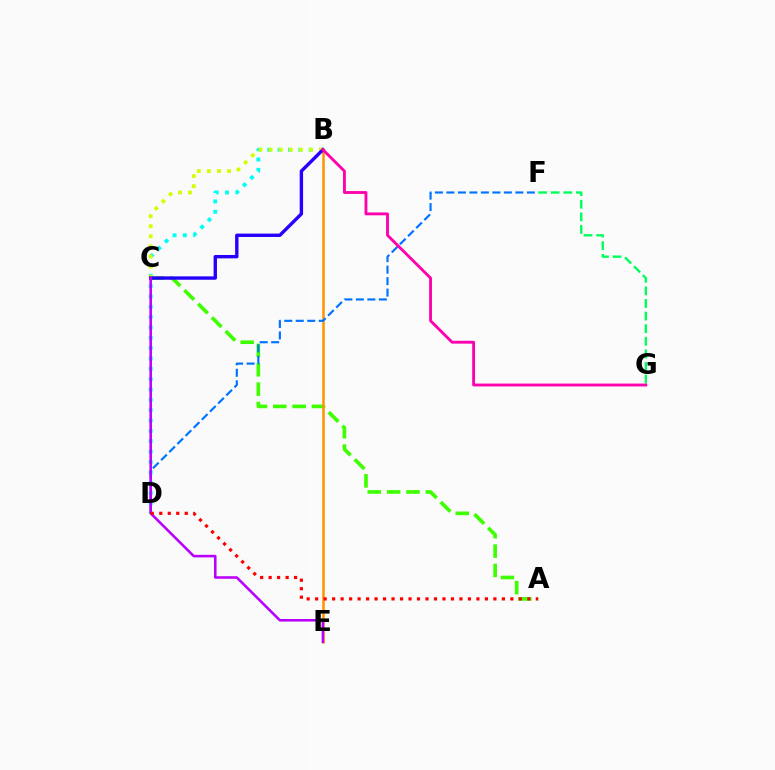{('B', 'D'): [{'color': '#00fff6', 'line_style': 'dotted', 'thickness': 2.81}], ('A', 'C'): [{'color': '#3dff00', 'line_style': 'dashed', 'thickness': 2.63}], ('B', 'C'): [{'color': '#d1ff00', 'line_style': 'dotted', 'thickness': 2.74}, {'color': '#2500ff', 'line_style': 'solid', 'thickness': 2.43}], ('F', 'G'): [{'color': '#00ff5c', 'line_style': 'dashed', 'thickness': 1.71}], ('B', 'E'): [{'color': '#ff9400', 'line_style': 'solid', 'thickness': 1.83}], ('D', 'F'): [{'color': '#0074ff', 'line_style': 'dashed', 'thickness': 1.56}], ('C', 'E'): [{'color': '#b900ff', 'line_style': 'solid', 'thickness': 1.84}], ('A', 'D'): [{'color': '#ff0000', 'line_style': 'dotted', 'thickness': 2.31}], ('B', 'G'): [{'color': '#ff00ac', 'line_style': 'solid', 'thickness': 2.05}]}